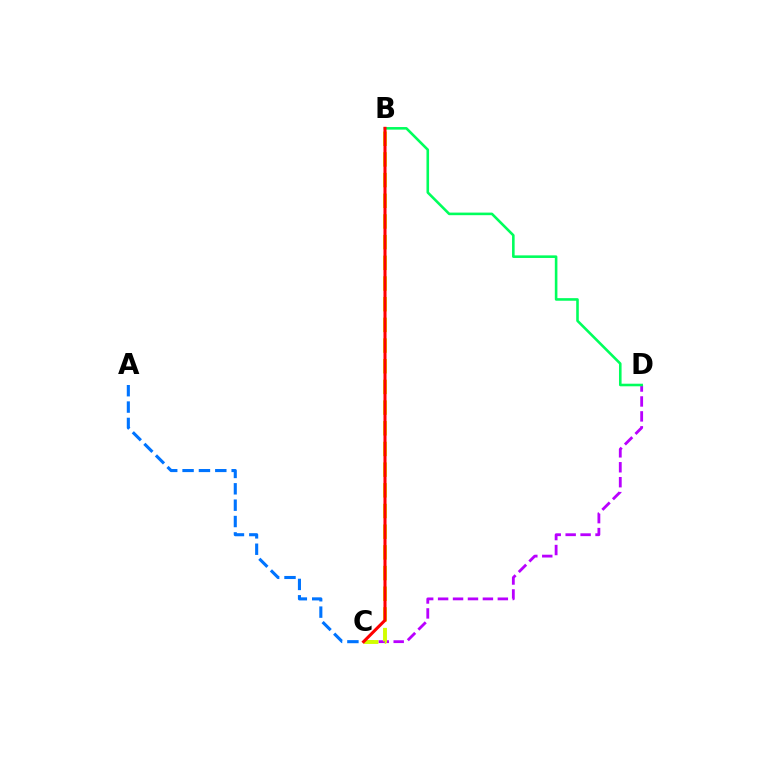{('C', 'D'): [{'color': '#b900ff', 'line_style': 'dashed', 'thickness': 2.03}], ('B', 'D'): [{'color': '#00ff5c', 'line_style': 'solid', 'thickness': 1.86}], ('B', 'C'): [{'color': '#d1ff00', 'line_style': 'dashed', 'thickness': 2.81}, {'color': '#ff0000', 'line_style': 'solid', 'thickness': 2.2}], ('A', 'C'): [{'color': '#0074ff', 'line_style': 'dashed', 'thickness': 2.22}]}